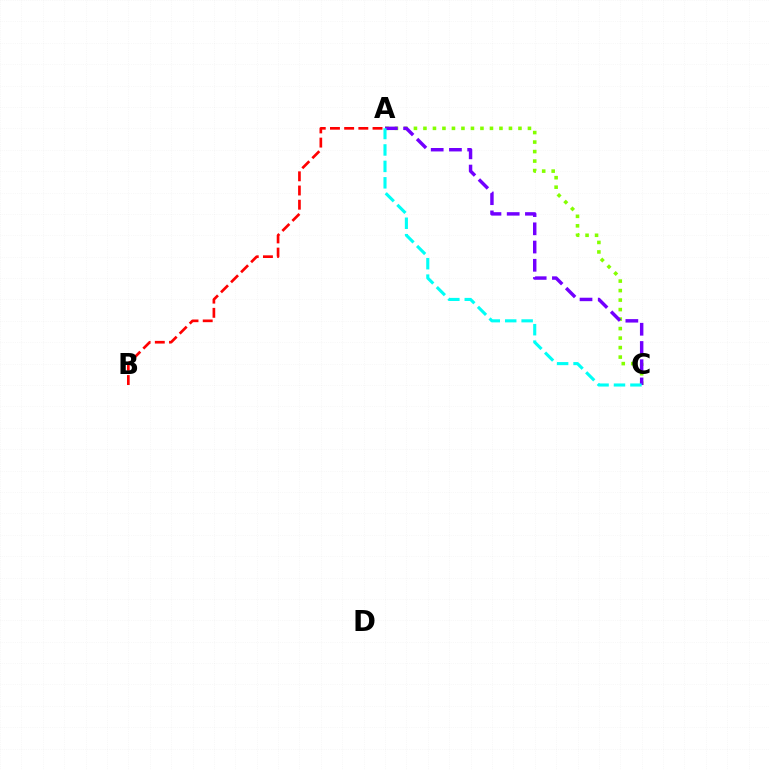{('A', 'C'): [{'color': '#84ff00', 'line_style': 'dotted', 'thickness': 2.58}, {'color': '#7200ff', 'line_style': 'dashed', 'thickness': 2.48}, {'color': '#00fff6', 'line_style': 'dashed', 'thickness': 2.23}], ('A', 'B'): [{'color': '#ff0000', 'line_style': 'dashed', 'thickness': 1.93}]}